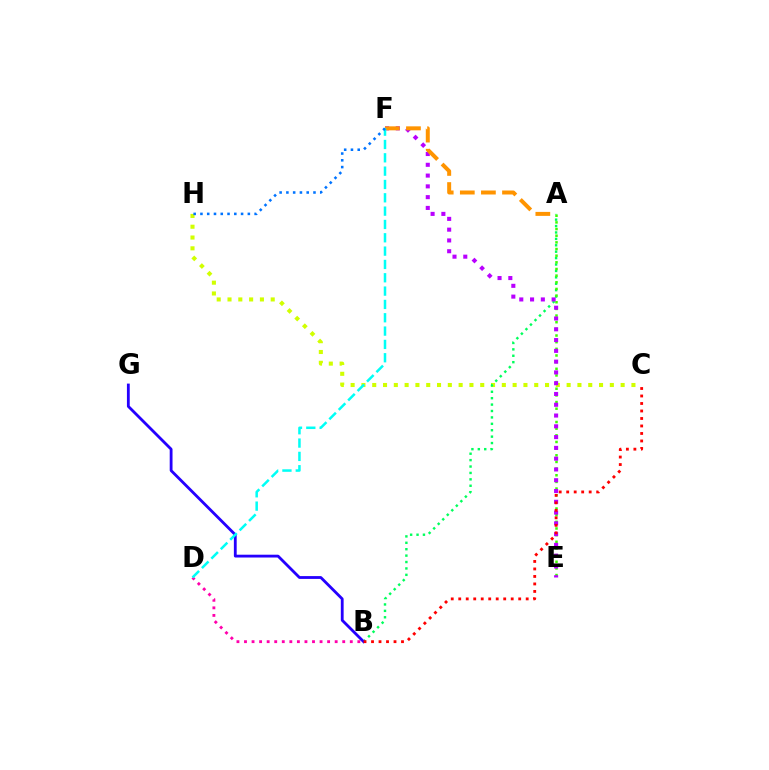{('C', 'H'): [{'color': '#d1ff00', 'line_style': 'dotted', 'thickness': 2.93}], ('A', 'B'): [{'color': '#00ff5c', 'line_style': 'dotted', 'thickness': 1.74}], ('B', 'D'): [{'color': '#ff00ac', 'line_style': 'dotted', 'thickness': 2.05}], ('B', 'G'): [{'color': '#2500ff', 'line_style': 'solid', 'thickness': 2.03}], ('A', 'E'): [{'color': '#3dff00', 'line_style': 'dotted', 'thickness': 1.81}], ('E', 'F'): [{'color': '#b900ff', 'line_style': 'dotted', 'thickness': 2.93}], ('A', 'F'): [{'color': '#ff9400', 'line_style': 'dashed', 'thickness': 2.87}], ('D', 'F'): [{'color': '#00fff6', 'line_style': 'dashed', 'thickness': 1.81}], ('F', 'H'): [{'color': '#0074ff', 'line_style': 'dotted', 'thickness': 1.84}], ('B', 'C'): [{'color': '#ff0000', 'line_style': 'dotted', 'thickness': 2.04}]}